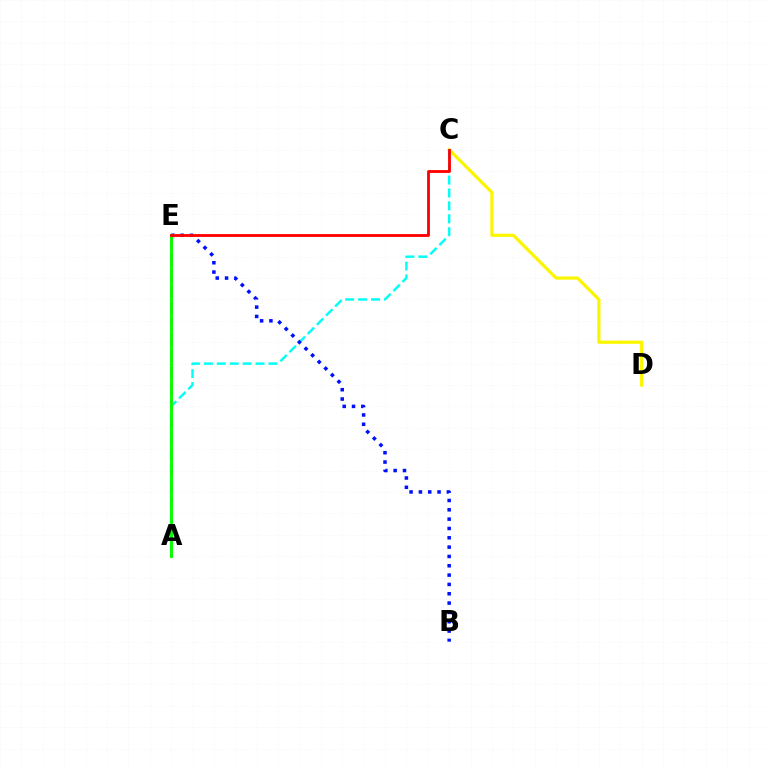{('C', 'D'): [{'color': '#fcf500', 'line_style': 'solid', 'thickness': 2.32}], ('A', 'E'): [{'color': '#ee00ff', 'line_style': 'dashed', 'thickness': 2.2}, {'color': '#08ff00', 'line_style': 'solid', 'thickness': 2.12}], ('A', 'C'): [{'color': '#00fff6', 'line_style': 'dashed', 'thickness': 1.76}], ('B', 'E'): [{'color': '#0010ff', 'line_style': 'dotted', 'thickness': 2.53}], ('C', 'E'): [{'color': '#ff0000', 'line_style': 'solid', 'thickness': 2.04}]}